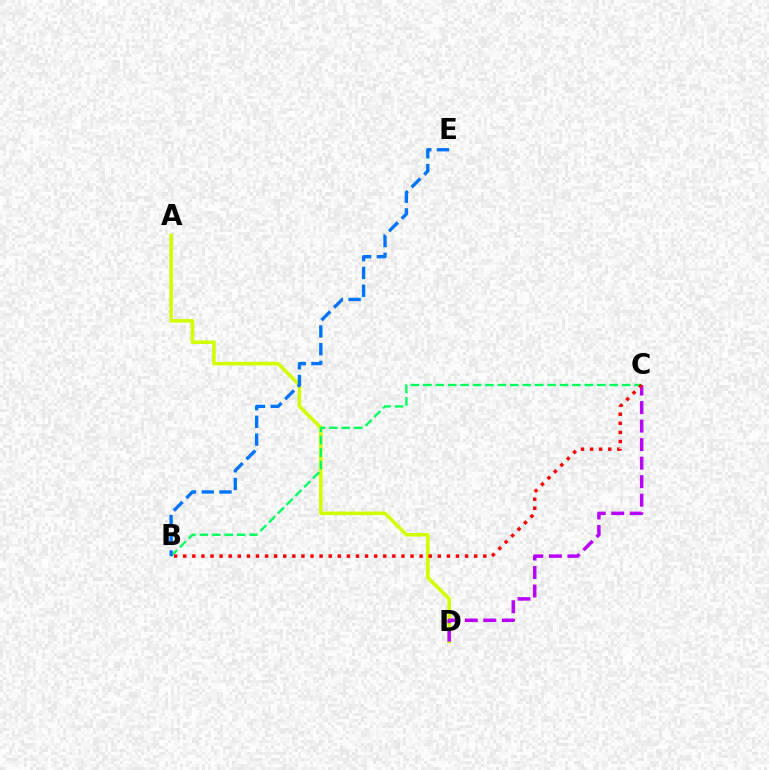{('A', 'D'): [{'color': '#d1ff00', 'line_style': 'solid', 'thickness': 2.58}], ('B', 'C'): [{'color': '#00ff5c', 'line_style': 'dashed', 'thickness': 1.69}, {'color': '#ff0000', 'line_style': 'dotted', 'thickness': 2.47}], ('C', 'D'): [{'color': '#b900ff', 'line_style': 'dashed', 'thickness': 2.52}], ('B', 'E'): [{'color': '#0074ff', 'line_style': 'dashed', 'thickness': 2.41}]}